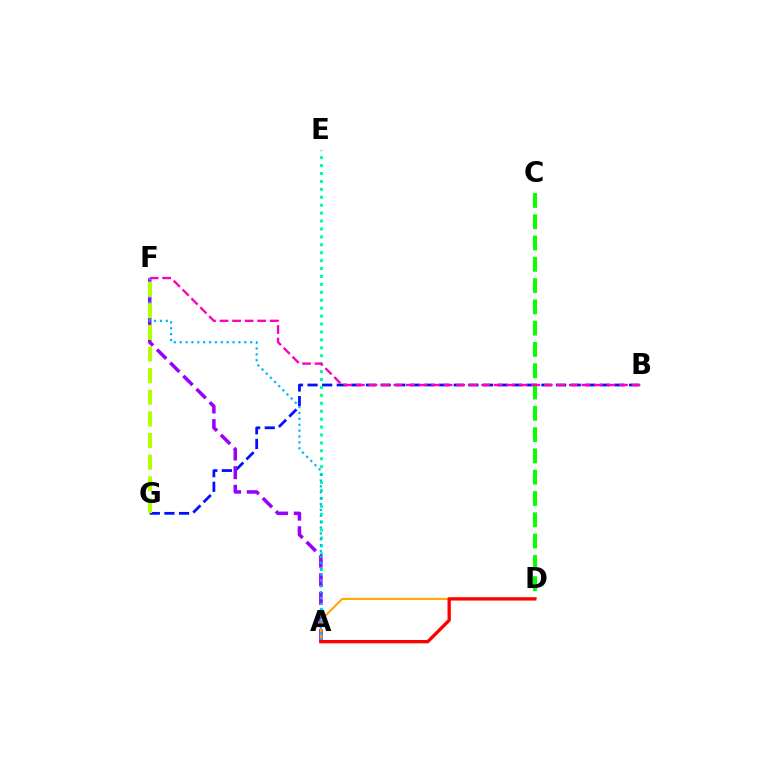{('B', 'G'): [{'color': '#0010ff', 'line_style': 'dashed', 'thickness': 1.99}], ('C', 'D'): [{'color': '#08ff00', 'line_style': 'dashed', 'thickness': 2.89}], ('A', 'E'): [{'color': '#00ff9d', 'line_style': 'dotted', 'thickness': 2.15}], ('A', 'F'): [{'color': '#9b00ff', 'line_style': 'dashed', 'thickness': 2.53}, {'color': '#00b5ff', 'line_style': 'dotted', 'thickness': 1.6}], ('A', 'D'): [{'color': '#ffa500', 'line_style': 'solid', 'thickness': 1.5}, {'color': '#ff0000', 'line_style': 'solid', 'thickness': 2.4}], ('F', 'G'): [{'color': '#b3ff00', 'line_style': 'dashed', 'thickness': 2.94}], ('B', 'F'): [{'color': '#ff00bd', 'line_style': 'dashed', 'thickness': 1.7}]}